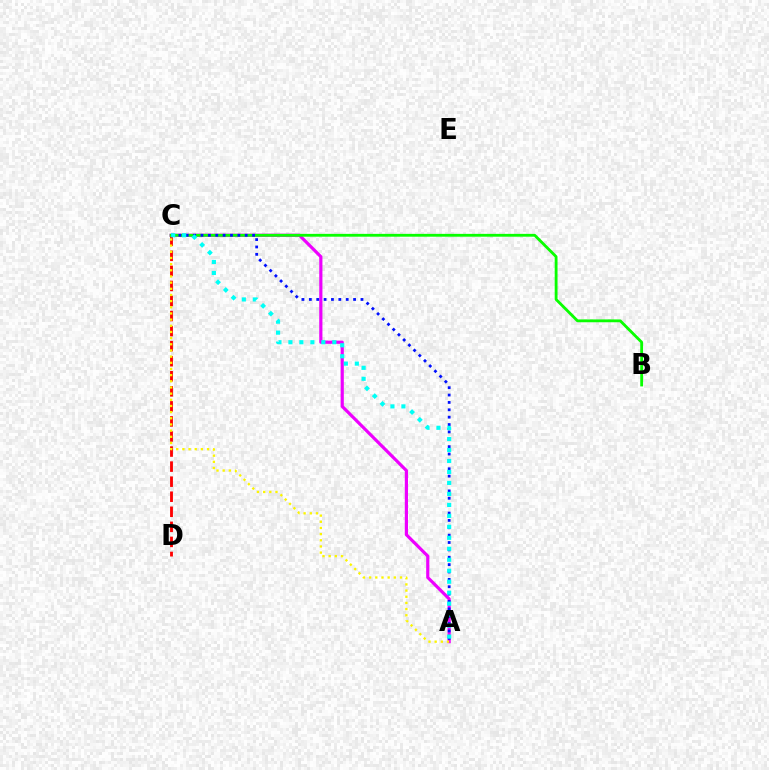{('C', 'D'): [{'color': '#ff0000', 'line_style': 'dashed', 'thickness': 2.05}], ('A', 'C'): [{'color': '#ee00ff', 'line_style': 'solid', 'thickness': 2.29}, {'color': '#0010ff', 'line_style': 'dotted', 'thickness': 2.0}, {'color': '#fcf500', 'line_style': 'dotted', 'thickness': 1.68}, {'color': '#00fff6', 'line_style': 'dotted', 'thickness': 2.98}], ('B', 'C'): [{'color': '#08ff00', 'line_style': 'solid', 'thickness': 2.04}]}